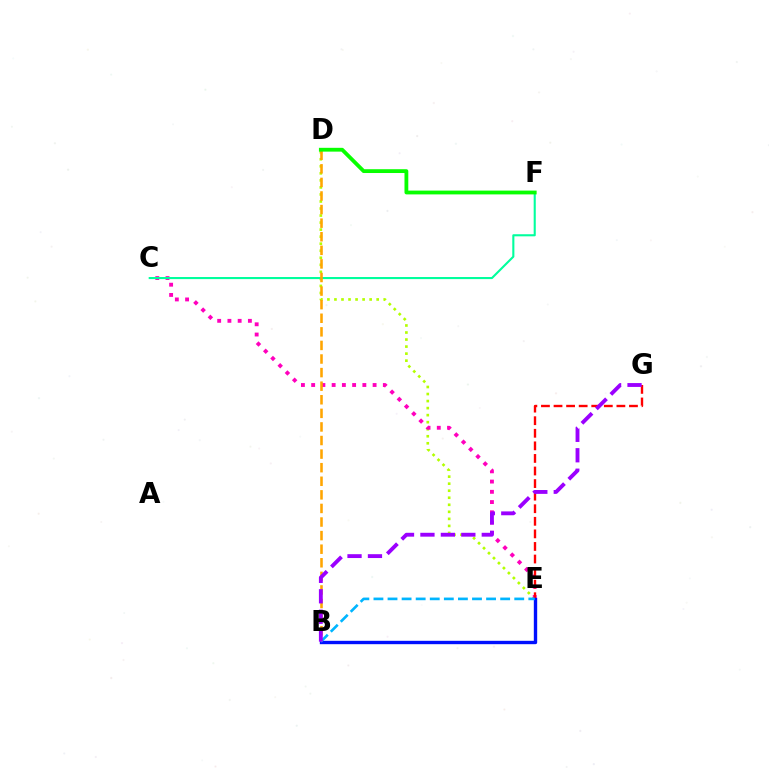{('D', 'E'): [{'color': '#b3ff00', 'line_style': 'dotted', 'thickness': 1.91}], ('C', 'E'): [{'color': '#ff00bd', 'line_style': 'dotted', 'thickness': 2.78}], ('C', 'F'): [{'color': '#00ff9d', 'line_style': 'solid', 'thickness': 1.51}], ('E', 'G'): [{'color': '#ff0000', 'line_style': 'dashed', 'thickness': 1.71}], ('B', 'D'): [{'color': '#ffa500', 'line_style': 'dashed', 'thickness': 1.85}], ('B', 'E'): [{'color': '#0010ff', 'line_style': 'solid', 'thickness': 2.42}, {'color': '#00b5ff', 'line_style': 'dashed', 'thickness': 1.91}], ('D', 'F'): [{'color': '#08ff00', 'line_style': 'solid', 'thickness': 2.74}], ('B', 'G'): [{'color': '#9b00ff', 'line_style': 'dashed', 'thickness': 2.78}]}